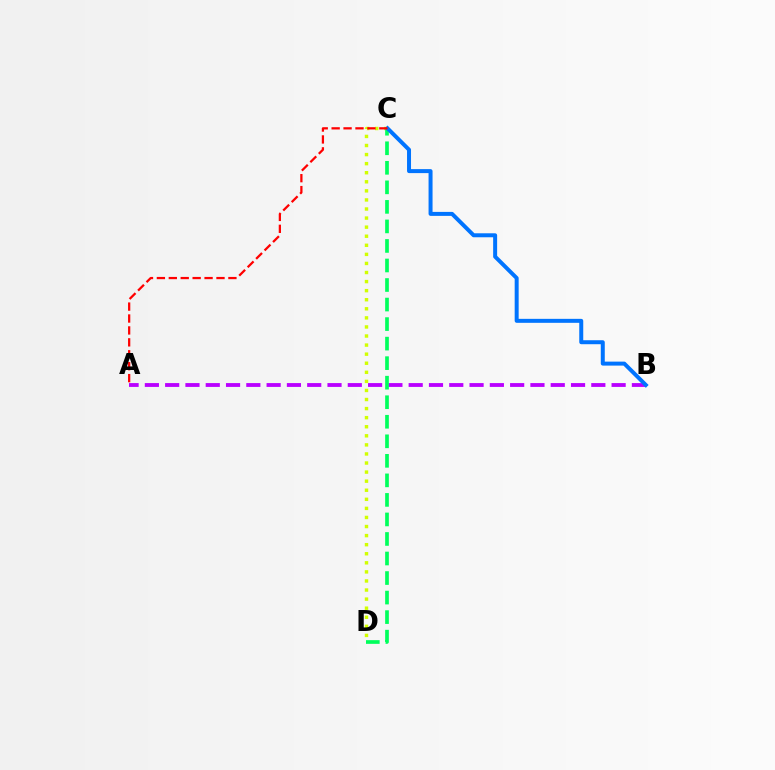{('C', 'D'): [{'color': '#d1ff00', 'line_style': 'dotted', 'thickness': 2.46}, {'color': '#00ff5c', 'line_style': 'dashed', 'thickness': 2.65}], ('A', 'B'): [{'color': '#b900ff', 'line_style': 'dashed', 'thickness': 2.76}], ('B', 'C'): [{'color': '#0074ff', 'line_style': 'solid', 'thickness': 2.87}], ('A', 'C'): [{'color': '#ff0000', 'line_style': 'dashed', 'thickness': 1.62}]}